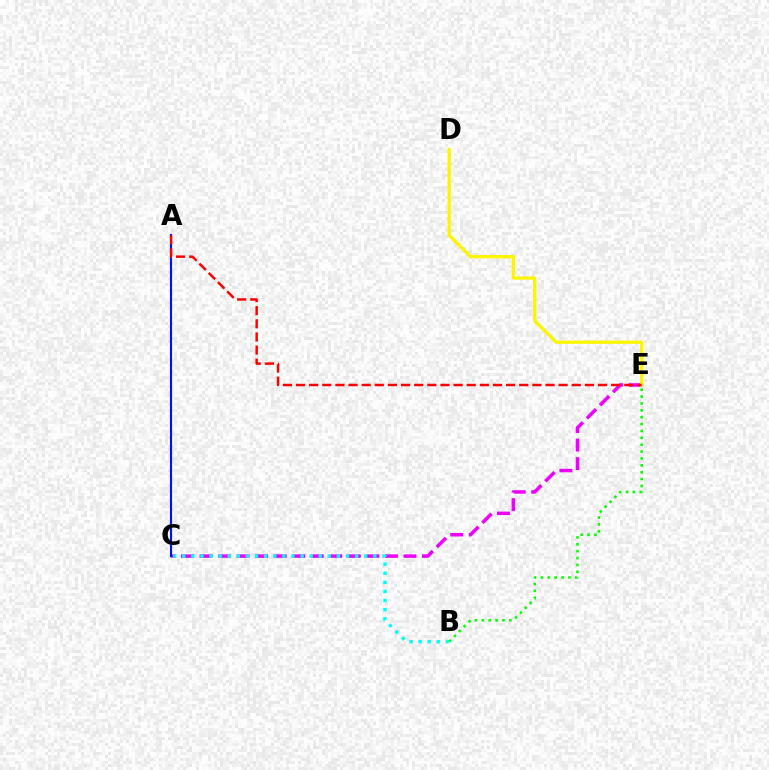{('C', 'E'): [{'color': '#ee00ff', 'line_style': 'dashed', 'thickness': 2.52}], ('B', 'E'): [{'color': '#08ff00', 'line_style': 'dotted', 'thickness': 1.87}], ('D', 'E'): [{'color': '#fcf500', 'line_style': 'solid', 'thickness': 2.37}], ('A', 'C'): [{'color': '#0010ff', 'line_style': 'solid', 'thickness': 1.53}], ('A', 'E'): [{'color': '#ff0000', 'line_style': 'dashed', 'thickness': 1.78}], ('B', 'C'): [{'color': '#00fff6', 'line_style': 'dotted', 'thickness': 2.47}]}